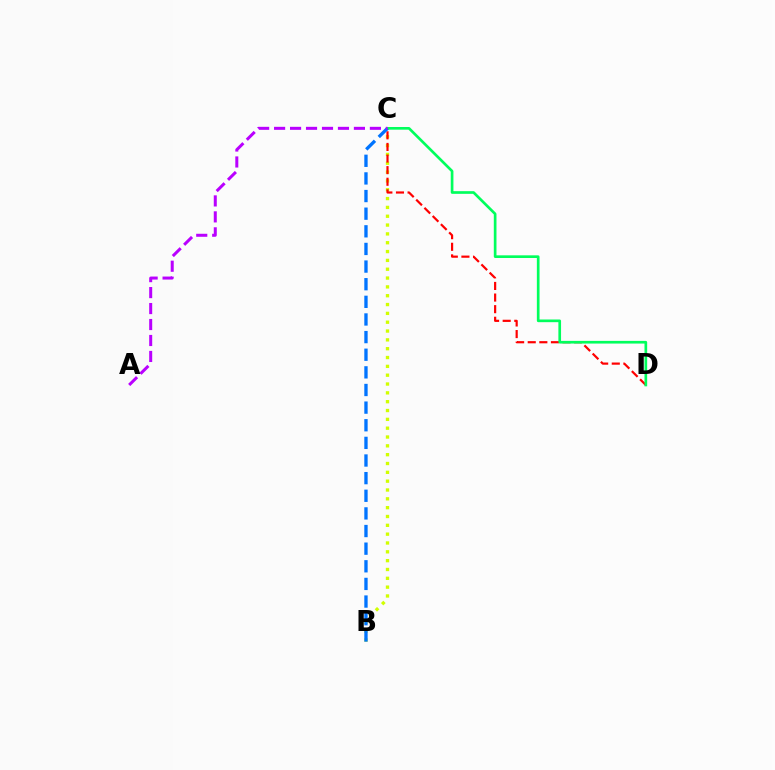{('B', 'C'): [{'color': '#d1ff00', 'line_style': 'dotted', 'thickness': 2.4}, {'color': '#0074ff', 'line_style': 'dashed', 'thickness': 2.4}], ('C', 'D'): [{'color': '#ff0000', 'line_style': 'dashed', 'thickness': 1.58}, {'color': '#00ff5c', 'line_style': 'solid', 'thickness': 1.93}], ('A', 'C'): [{'color': '#b900ff', 'line_style': 'dashed', 'thickness': 2.17}]}